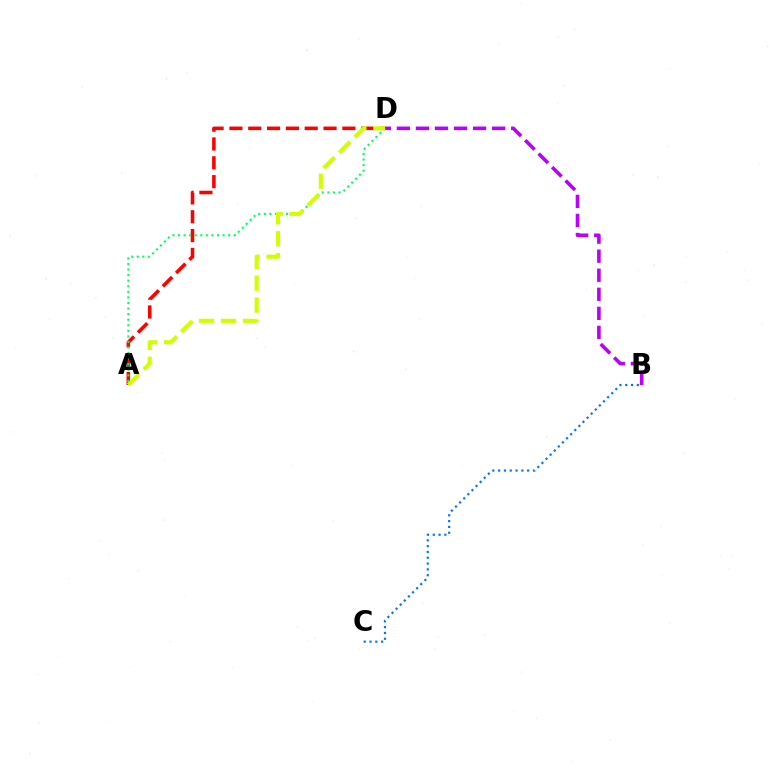{('B', 'C'): [{'color': '#0074ff', 'line_style': 'dotted', 'thickness': 1.58}], ('B', 'D'): [{'color': '#b900ff', 'line_style': 'dashed', 'thickness': 2.59}], ('A', 'D'): [{'color': '#ff0000', 'line_style': 'dashed', 'thickness': 2.56}, {'color': '#00ff5c', 'line_style': 'dotted', 'thickness': 1.51}, {'color': '#d1ff00', 'line_style': 'dashed', 'thickness': 2.98}]}